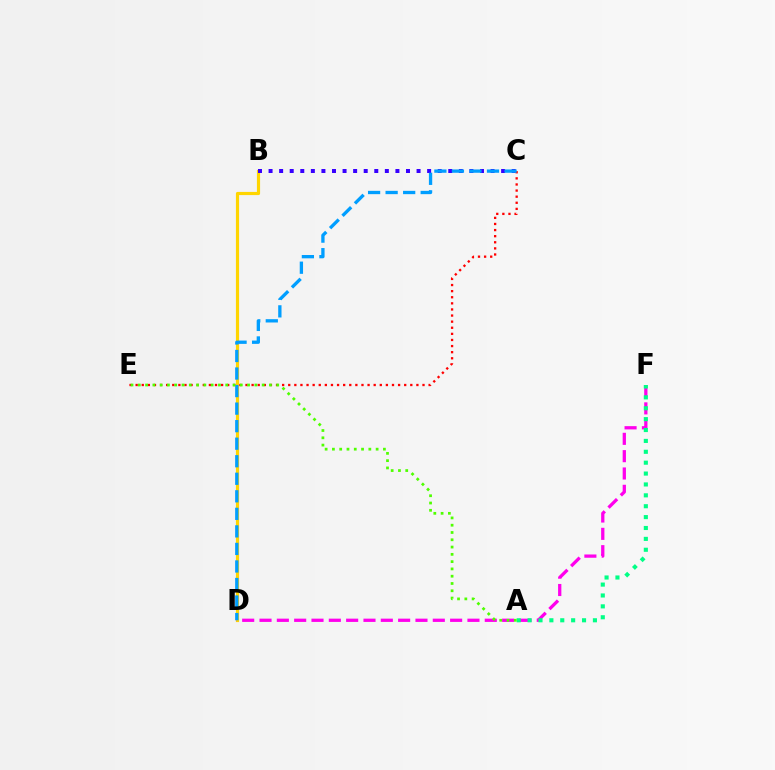{('B', 'D'): [{'color': '#ffd500', 'line_style': 'solid', 'thickness': 2.28}], ('B', 'C'): [{'color': '#3700ff', 'line_style': 'dotted', 'thickness': 2.87}], ('D', 'F'): [{'color': '#ff00ed', 'line_style': 'dashed', 'thickness': 2.35}], ('C', 'E'): [{'color': '#ff0000', 'line_style': 'dotted', 'thickness': 1.66}], ('A', 'F'): [{'color': '#00ff86', 'line_style': 'dotted', 'thickness': 2.96}], ('C', 'D'): [{'color': '#009eff', 'line_style': 'dashed', 'thickness': 2.38}], ('A', 'E'): [{'color': '#4fff00', 'line_style': 'dotted', 'thickness': 1.98}]}